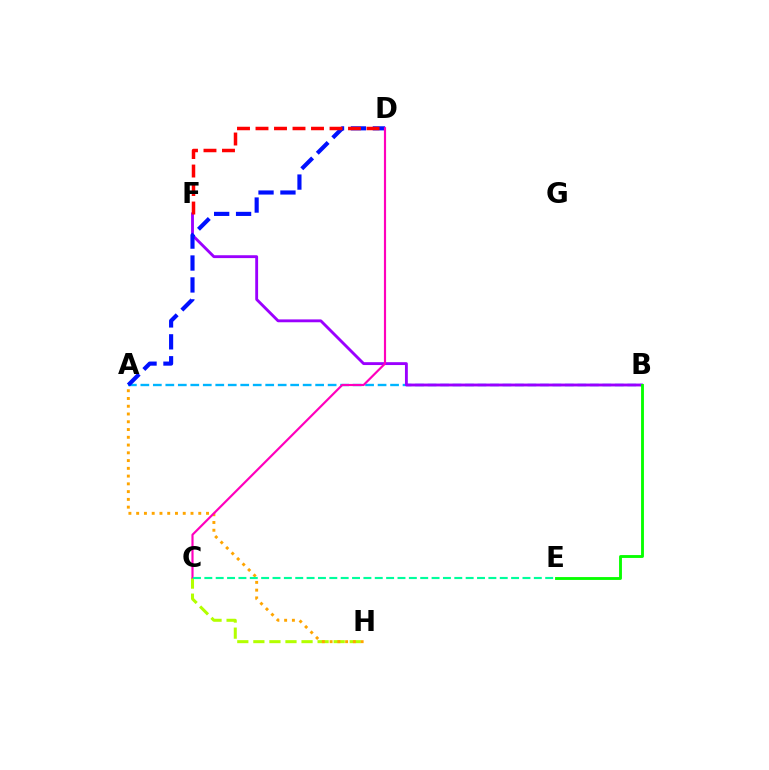{('A', 'B'): [{'color': '#00b5ff', 'line_style': 'dashed', 'thickness': 1.7}], ('C', 'H'): [{'color': '#b3ff00', 'line_style': 'dashed', 'thickness': 2.18}], ('B', 'F'): [{'color': '#9b00ff', 'line_style': 'solid', 'thickness': 2.06}], ('B', 'E'): [{'color': '#08ff00', 'line_style': 'solid', 'thickness': 2.06}], ('A', 'H'): [{'color': '#ffa500', 'line_style': 'dotted', 'thickness': 2.11}], ('A', 'D'): [{'color': '#0010ff', 'line_style': 'dashed', 'thickness': 2.98}], ('D', 'F'): [{'color': '#ff0000', 'line_style': 'dashed', 'thickness': 2.51}], ('C', 'D'): [{'color': '#ff00bd', 'line_style': 'solid', 'thickness': 1.56}], ('C', 'E'): [{'color': '#00ff9d', 'line_style': 'dashed', 'thickness': 1.54}]}